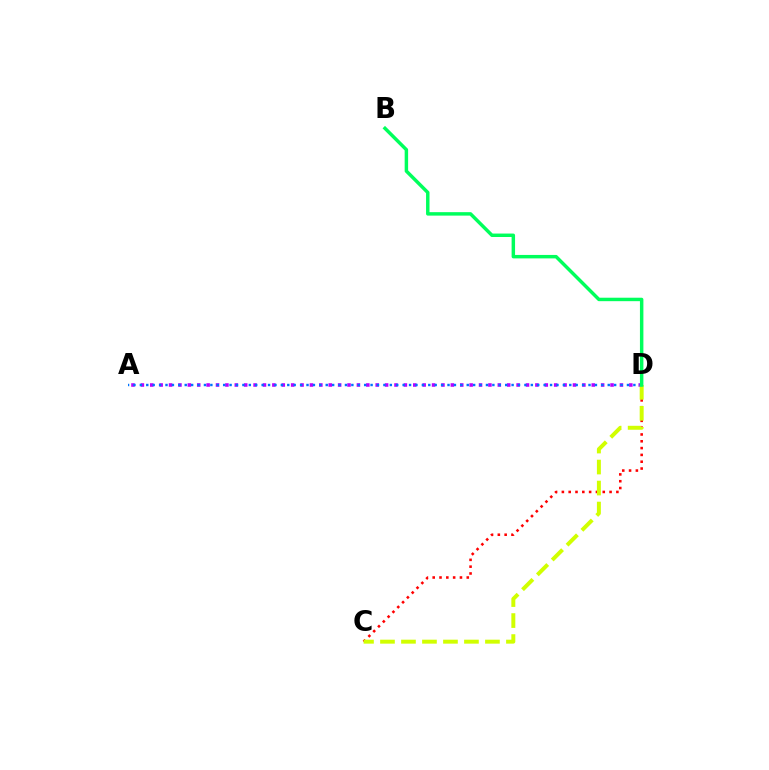{('A', 'D'): [{'color': '#b900ff', 'line_style': 'dotted', 'thickness': 2.55}, {'color': '#0074ff', 'line_style': 'dotted', 'thickness': 1.74}], ('C', 'D'): [{'color': '#ff0000', 'line_style': 'dotted', 'thickness': 1.85}, {'color': '#d1ff00', 'line_style': 'dashed', 'thickness': 2.85}], ('B', 'D'): [{'color': '#00ff5c', 'line_style': 'solid', 'thickness': 2.49}]}